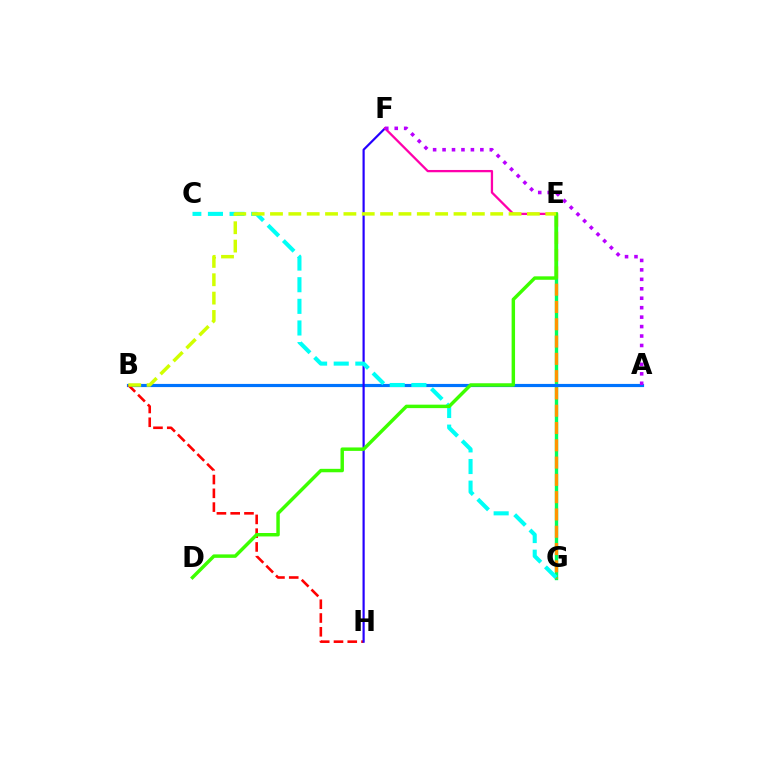{('E', 'G'): [{'color': '#00ff5c', 'line_style': 'solid', 'thickness': 2.44}, {'color': '#ff9400', 'line_style': 'dashed', 'thickness': 2.35}], ('A', 'B'): [{'color': '#0074ff', 'line_style': 'solid', 'thickness': 2.28}], ('B', 'H'): [{'color': '#ff0000', 'line_style': 'dashed', 'thickness': 1.87}], ('F', 'H'): [{'color': '#2500ff', 'line_style': 'solid', 'thickness': 1.57}], ('E', 'F'): [{'color': '#ff00ac', 'line_style': 'solid', 'thickness': 1.65}], ('C', 'G'): [{'color': '#00fff6', 'line_style': 'dashed', 'thickness': 2.94}], ('D', 'E'): [{'color': '#3dff00', 'line_style': 'solid', 'thickness': 2.48}], ('A', 'F'): [{'color': '#b900ff', 'line_style': 'dotted', 'thickness': 2.57}], ('B', 'E'): [{'color': '#d1ff00', 'line_style': 'dashed', 'thickness': 2.49}]}